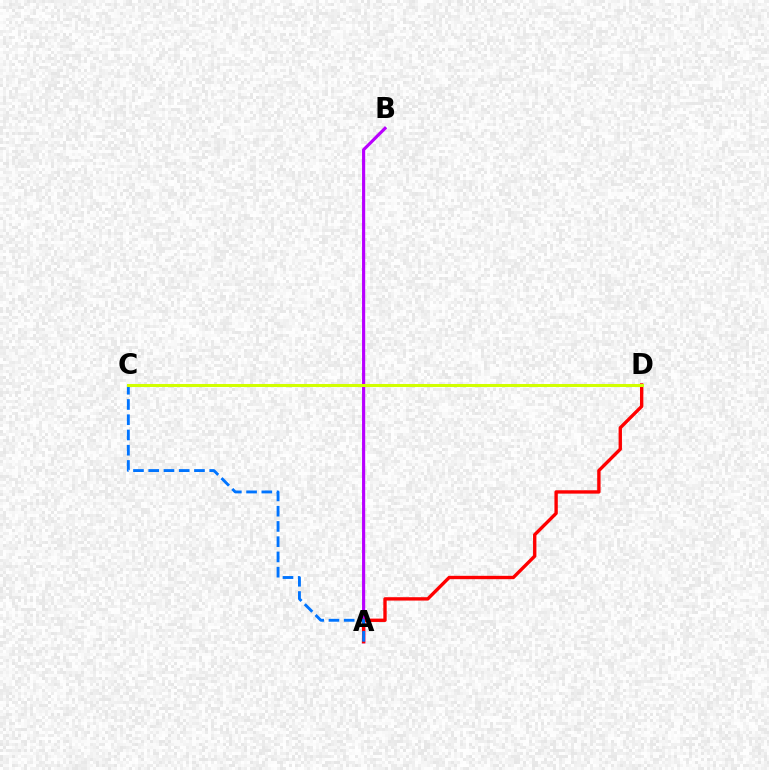{('A', 'B'): [{'color': '#b900ff', 'line_style': 'solid', 'thickness': 2.27}], ('C', 'D'): [{'color': '#00ff5c', 'line_style': 'solid', 'thickness': 2.01}, {'color': '#d1ff00', 'line_style': 'solid', 'thickness': 2.19}], ('A', 'D'): [{'color': '#ff0000', 'line_style': 'solid', 'thickness': 2.42}], ('A', 'C'): [{'color': '#0074ff', 'line_style': 'dashed', 'thickness': 2.07}]}